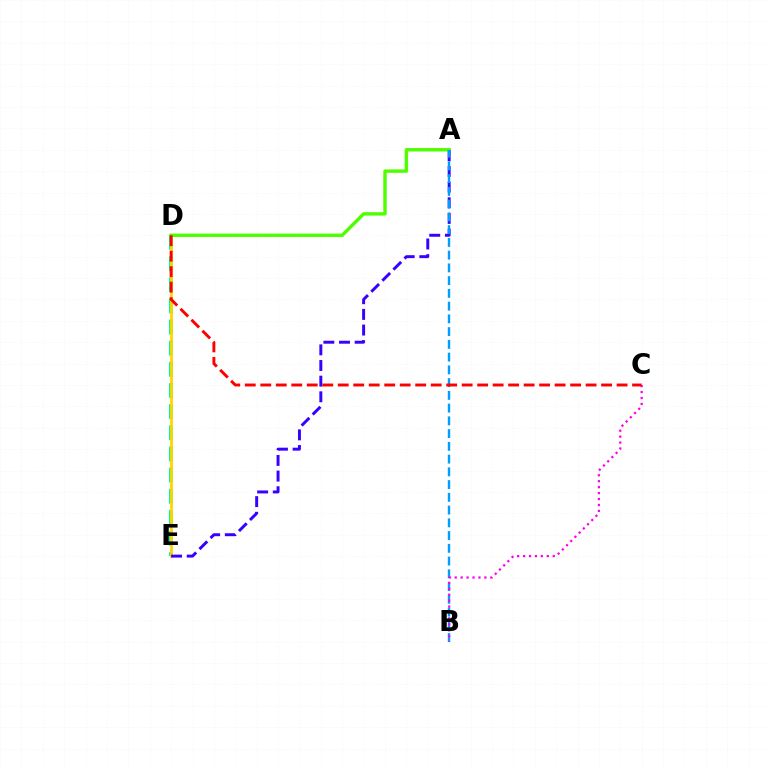{('D', 'E'): [{'color': '#00ff86', 'line_style': 'dashed', 'thickness': 2.87}, {'color': '#ffd500', 'line_style': 'solid', 'thickness': 1.99}], ('A', 'D'): [{'color': '#4fff00', 'line_style': 'solid', 'thickness': 2.45}], ('A', 'E'): [{'color': '#3700ff', 'line_style': 'dashed', 'thickness': 2.13}], ('A', 'B'): [{'color': '#009eff', 'line_style': 'dashed', 'thickness': 1.73}], ('B', 'C'): [{'color': '#ff00ed', 'line_style': 'dotted', 'thickness': 1.61}], ('C', 'D'): [{'color': '#ff0000', 'line_style': 'dashed', 'thickness': 2.1}]}